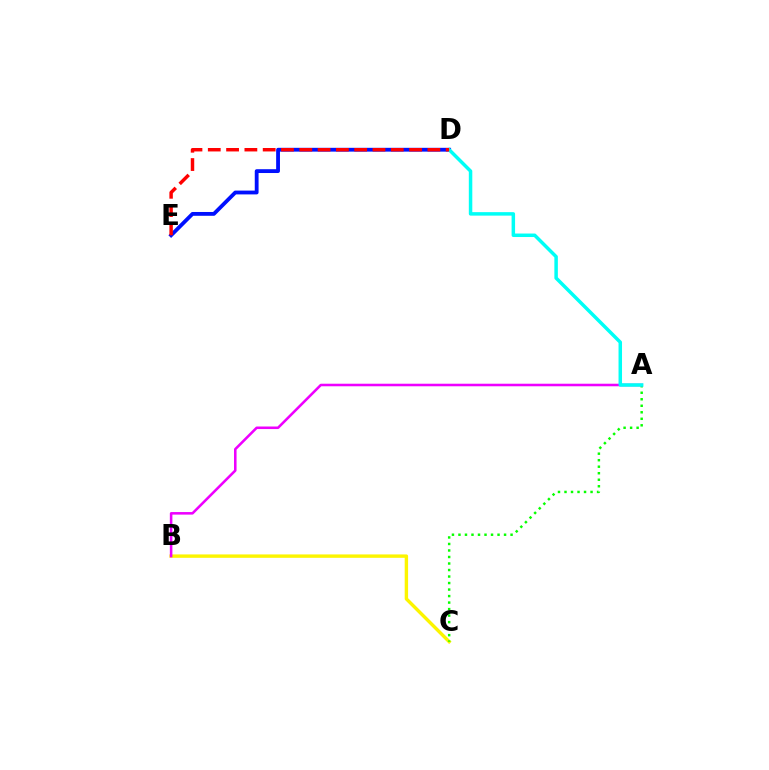{('B', 'C'): [{'color': '#fcf500', 'line_style': 'solid', 'thickness': 2.45}], ('A', 'C'): [{'color': '#08ff00', 'line_style': 'dotted', 'thickness': 1.77}], ('A', 'B'): [{'color': '#ee00ff', 'line_style': 'solid', 'thickness': 1.84}], ('D', 'E'): [{'color': '#0010ff', 'line_style': 'solid', 'thickness': 2.75}, {'color': '#ff0000', 'line_style': 'dashed', 'thickness': 2.49}], ('A', 'D'): [{'color': '#00fff6', 'line_style': 'solid', 'thickness': 2.51}]}